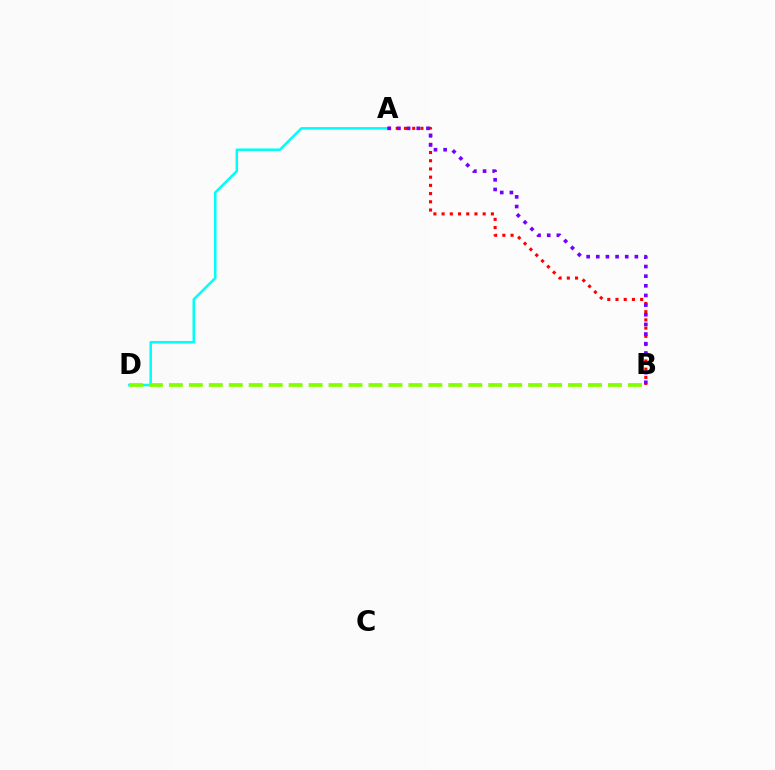{('A', 'D'): [{'color': '#00fff6', 'line_style': 'solid', 'thickness': 1.81}], ('A', 'B'): [{'color': '#ff0000', 'line_style': 'dotted', 'thickness': 2.23}, {'color': '#7200ff', 'line_style': 'dotted', 'thickness': 2.62}], ('B', 'D'): [{'color': '#84ff00', 'line_style': 'dashed', 'thickness': 2.71}]}